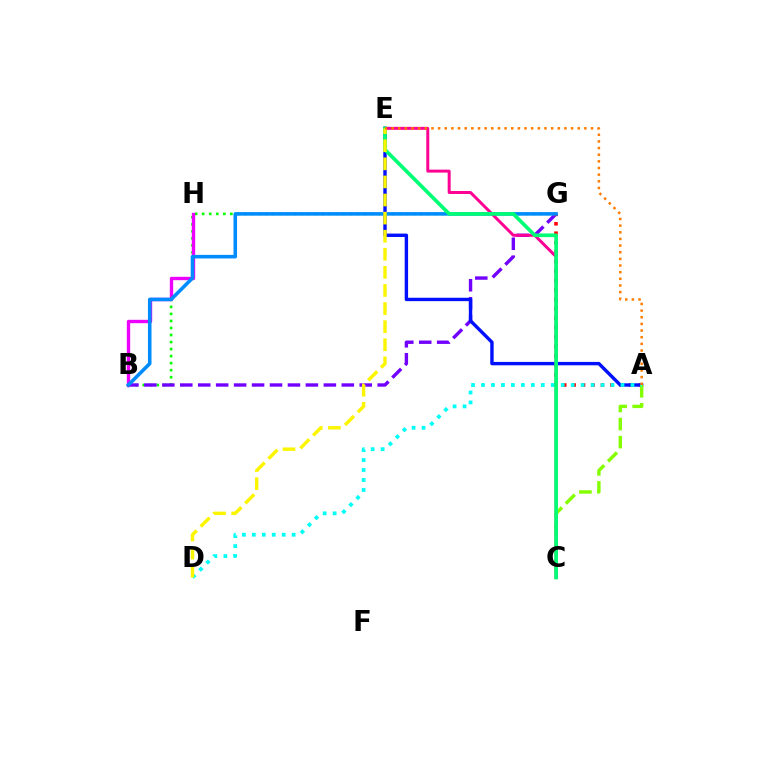{('B', 'G'): [{'color': '#08ff00', 'line_style': 'dotted', 'thickness': 1.91}, {'color': '#7200ff', 'line_style': 'dashed', 'thickness': 2.44}, {'color': '#008cff', 'line_style': 'solid', 'thickness': 2.57}], ('A', 'G'): [{'color': '#ff0000', 'line_style': 'dotted', 'thickness': 2.56}], ('A', 'E'): [{'color': '#0010ff', 'line_style': 'solid', 'thickness': 2.44}, {'color': '#ff7c00', 'line_style': 'dotted', 'thickness': 1.81}], ('A', 'C'): [{'color': '#84ff00', 'line_style': 'dashed', 'thickness': 2.45}], ('B', 'H'): [{'color': '#ee00ff', 'line_style': 'solid', 'thickness': 2.42}], ('C', 'E'): [{'color': '#ff0094', 'line_style': 'solid', 'thickness': 2.14}, {'color': '#00ff74', 'line_style': 'solid', 'thickness': 2.64}], ('A', 'D'): [{'color': '#00fff6', 'line_style': 'dotted', 'thickness': 2.71}], ('D', 'E'): [{'color': '#fcf500', 'line_style': 'dashed', 'thickness': 2.46}]}